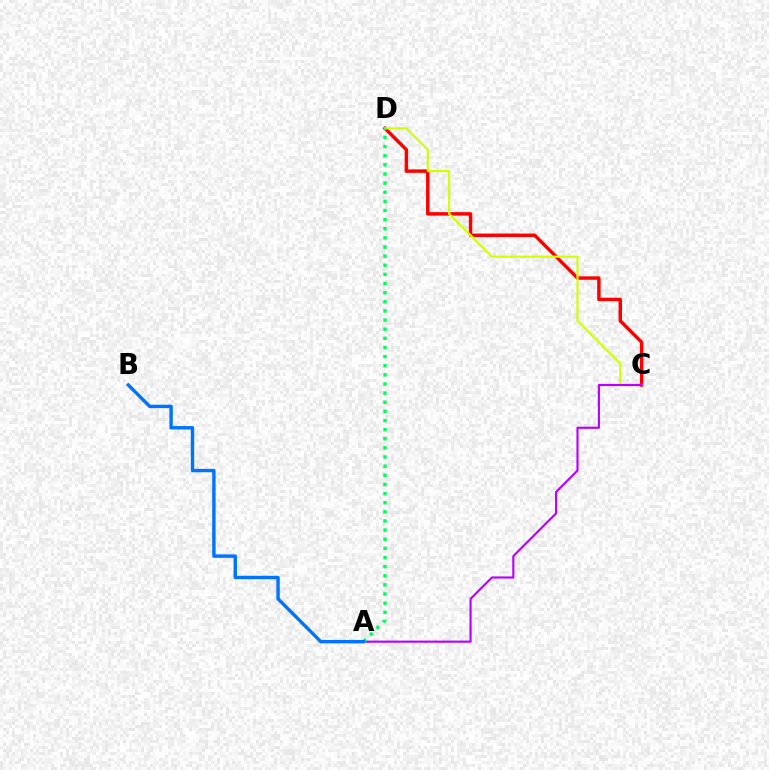{('C', 'D'): [{'color': '#ff0000', 'line_style': 'solid', 'thickness': 2.49}, {'color': '#d1ff00', 'line_style': 'solid', 'thickness': 1.54}], ('A', 'C'): [{'color': '#b900ff', 'line_style': 'solid', 'thickness': 1.55}], ('A', 'D'): [{'color': '#00ff5c', 'line_style': 'dotted', 'thickness': 2.48}], ('A', 'B'): [{'color': '#0074ff', 'line_style': 'solid', 'thickness': 2.46}]}